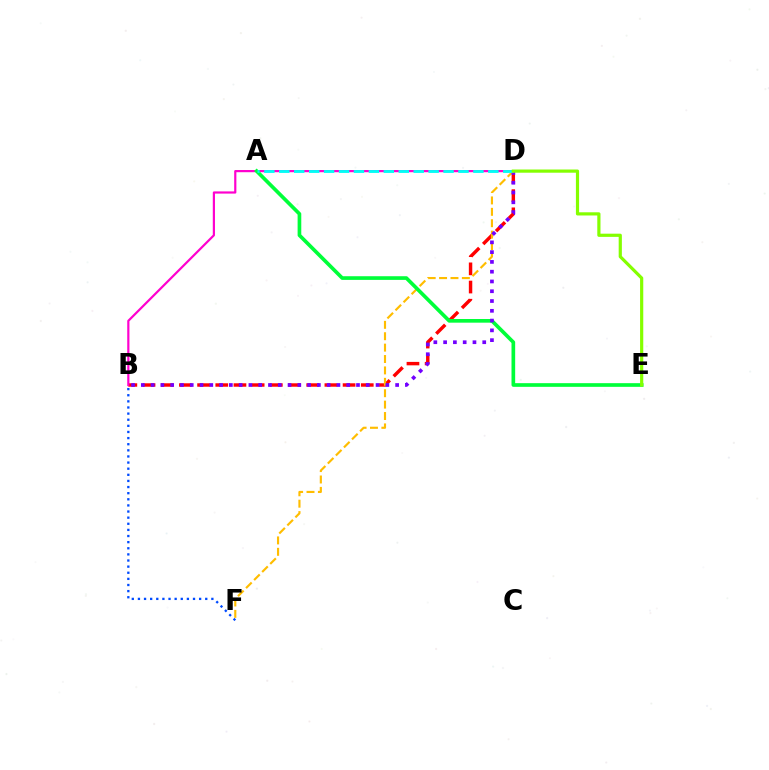{('B', 'D'): [{'color': '#ff0000', 'line_style': 'dashed', 'thickness': 2.47}, {'color': '#ff00cf', 'line_style': 'solid', 'thickness': 1.58}, {'color': '#7200ff', 'line_style': 'dotted', 'thickness': 2.66}], ('D', 'F'): [{'color': '#ffbd00', 'line_style': 'dashed', 'thickness': 1.55}], ('B', 'F'): [{'color': '#004bff', 'line_style': 'dotted', 'thickness': 1.66}], ('A', 'E'): [{'color': '#00ff39', 'line_style': 'solid', 'thickness': 2.64}], ('A', 'D'): [{'color': '#00fff6', 'line_style': 'dashed', 'thickness': 2.03}], ('D', 'E'): [{'color': '#84ff00', 'line_style': 'solid', 'thickness': 2.3}]}